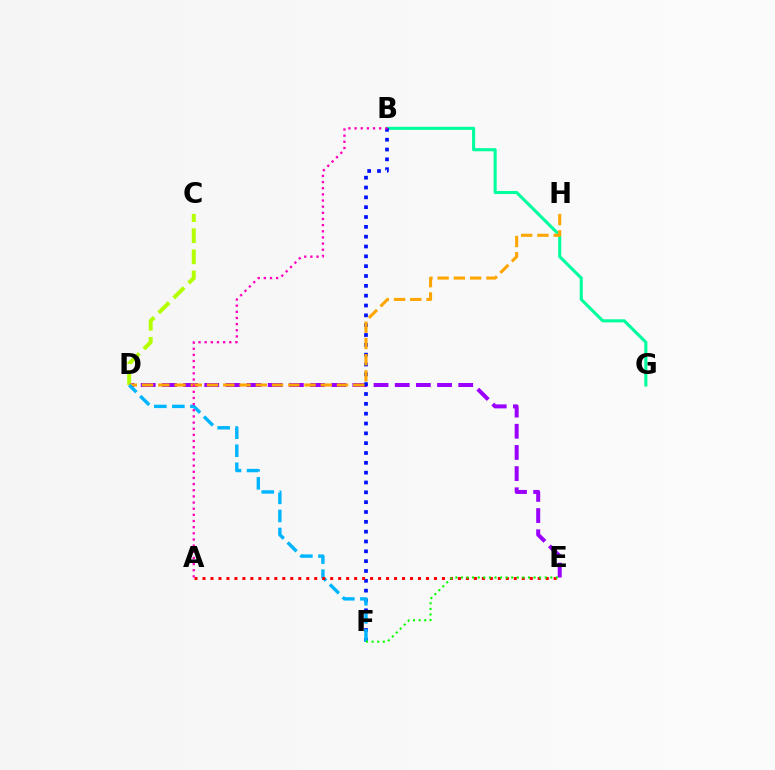{('B', 'G'): [{'color': '#00ff9d', 'line_style': 'solid', 'thickness': 2.22}], ('D', 'E'): [{'color': '#9b00ff', 'line_style': 'dashed', 'thickness': 2.88}], ('B', 'F'): [{'color': '#0010ff', 'line_style': 'dotted', 'thickness': 2.67}], ('C', 'D'): [{'color': '#b3ff00', 'line_style': 'dashed', 'thickness': 2.87}], ('D', 'H'): [{'color': '#ffa500', 'line_style': 'dashed', 'thickness': 2.21}], ('D', 'F'): [{'color': '#00b5ff', 'line_style': 'dashed', 'thickness': 2.45}], ('A', 'E'): [{'color': '#ff0000', 'line_style': 'dotted', 'thickness': 2.17}], ('E', 'F'): [{'color': '#08ff00', 'line_style': 'dotted', 'thickness': 1.52}], ('A', 'B'): [{'color': '#ff00bd', 'line_style': 'dotted', 'thickness': 1.67}]}